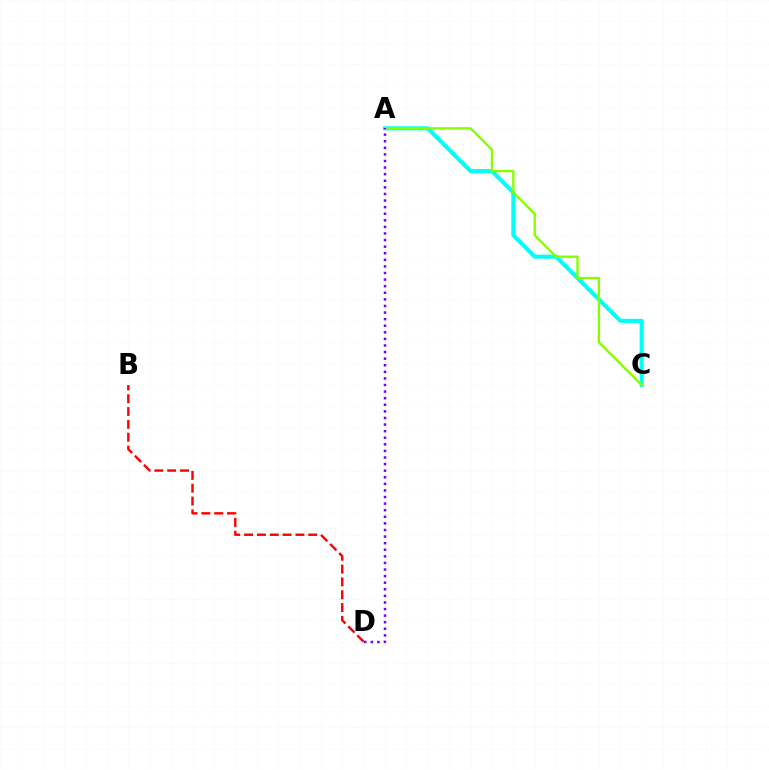{('B', 'D'): [{'color': '#ff0000', 'line_style': 'dashed', 'thickness': 1.74}], ('A', 'C'): [{'color': '#00fff6', 'line_style': 'solid', 'thickness': 2.93}, {'color': '#84ff00', 'line_style': 'solid', 'thickness': 1.71}], ('A', 'D'): [{'color': '#7200ff', 'line_style': 'dotted', 'thickness': 1.79}]}